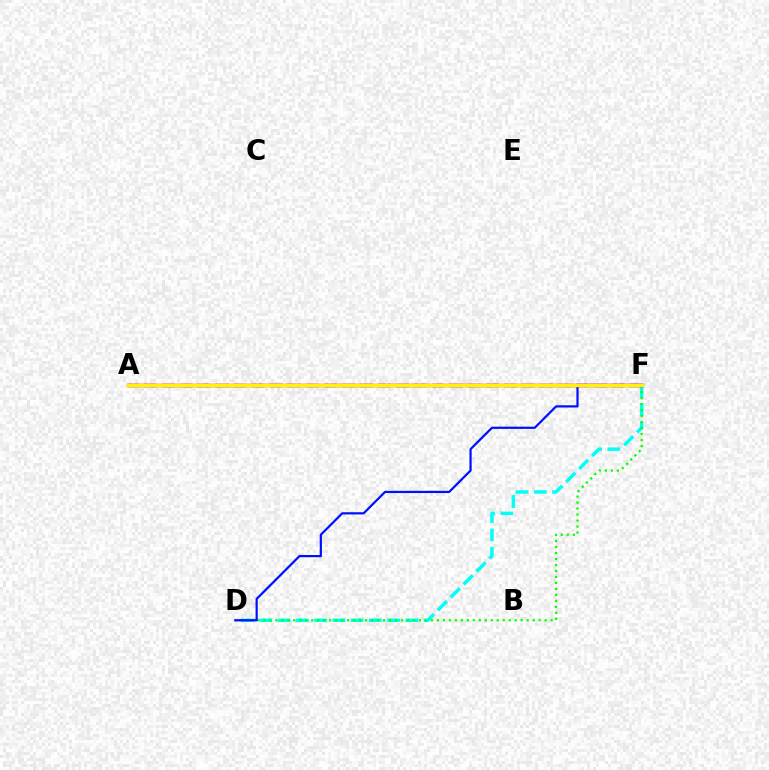{('D', 'F'): [{'color': '#00fff6', 'line_style': 'dashed', 'thickness': 2.48}, {'color': '#08ff00', 'line_style': 'dotted', 'thickness': 1.63}, {'color': '#0010ff', 'line_style': 'solid', 'thickness': 1.6}], ('A', 'F'): [{'color': '#ee00ff', 'line_style': 'dashed', 'thickness': 2.44}, {'color': '#ff0000', 'line_style': 'solid', 'thickness': 2.42}, {'color': '#fcf500', 'line_style': 'solid', 'thickness': 2.35}]}